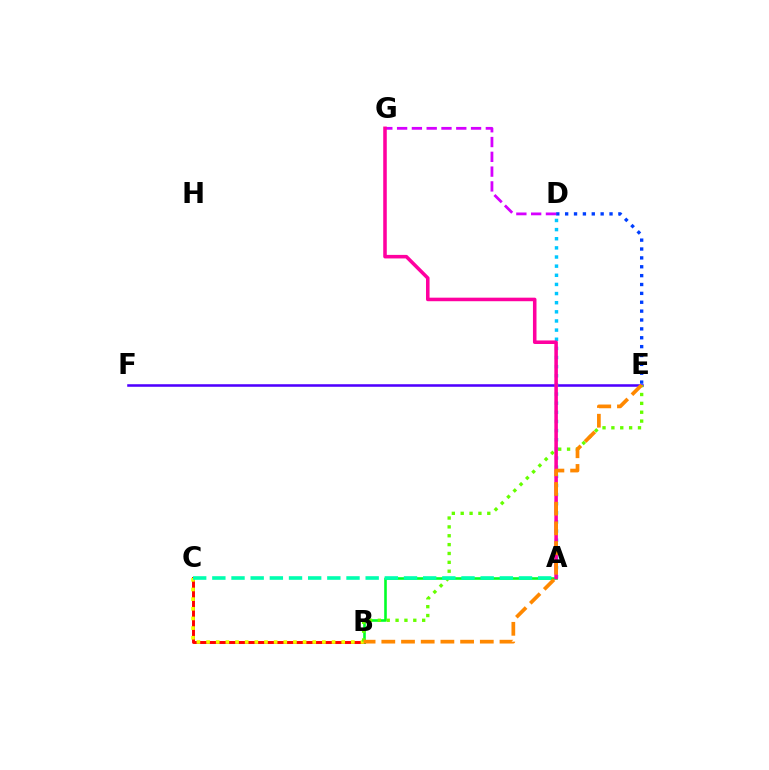{('B', 'C'): [{'color': '#ff0000', 'line_style': 'solid', 'thickness': 2.11}, {'color': '#eeff00', 'line_style': 'dotted', 'thickness': 2.62}], ('A', 'B'): [{'color': '#00ff27', 'line_style': 'solid', 'thickness': 1.87}], ('D', 'E'): [{'color': '#003fff', 'line_style': 'dotted', 'thickness': 2.41}], ('E', 'F'): [{'color': '#4f00ff', 'line_style': 'solid', 'thickness': 1.84}], ('D', 'G'): [{'color': '#d600ff', 'line_style': 'dashed', 'thickness': 2.01}], ('B', 'E'): [{'color': '#66ff00', 'line_style': 'dotted', 'thickness': 2.41}, {'color': '#ff8800', 'line_style': 'dashed', 'thickness': 2.68}], ('A', 'D'): [{'color': '#00c7ff', 'line_style': 'dotted', 'thickness': 2.48}], ('A', 'G'): [{'color': '#ff00a0', 'line_style': 'solid', 'thickness': 2.55}], ('A', 'C'): [{'color': '#00ffaf', 'line_style': 'dashed', 'thickness': 2.6}]}